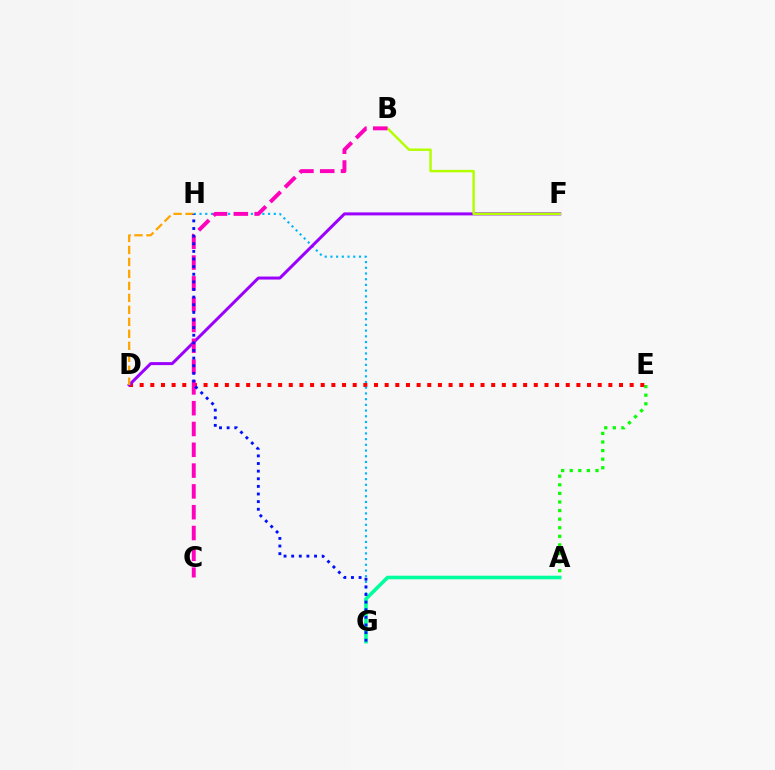{('A', 'E'): [{'color': '#08ff00', 'line_style': 'dotted', 'thickness': 2.33}], ('D', 'E'): [{'color': '#ff0000', 'line_style': 'dotted', 'thickness': 2.89}], ('G', 'H'): [{'color': '#00b5ff', 'line_style': 'dotted', 'thickness': 1.55}, {'color': '#0010ff', 'line_style': 'dotted', 'thickness': 2.07}], ('D', 'F'): [{'color': '#9b00ff', 'line_style': 'solid', 'thickness': 2.16}], ('D', 'H'): [{'color': '#ffa500', 'line_style': 'dashed', 'thickness': 1.63}], ('A', 'G'): [{'color': '#00ff9d', 'line_style': 'solid', 'thickness': 2.57}], ('B', 'F'): [{'color': '#b3ff00', 'line_style': 'solid', 'thickness': 1.76}], ('B', 'C'): [{'color': '#ff00bd', 'line_style': 'dashed', 'thickness': 2.83}]}